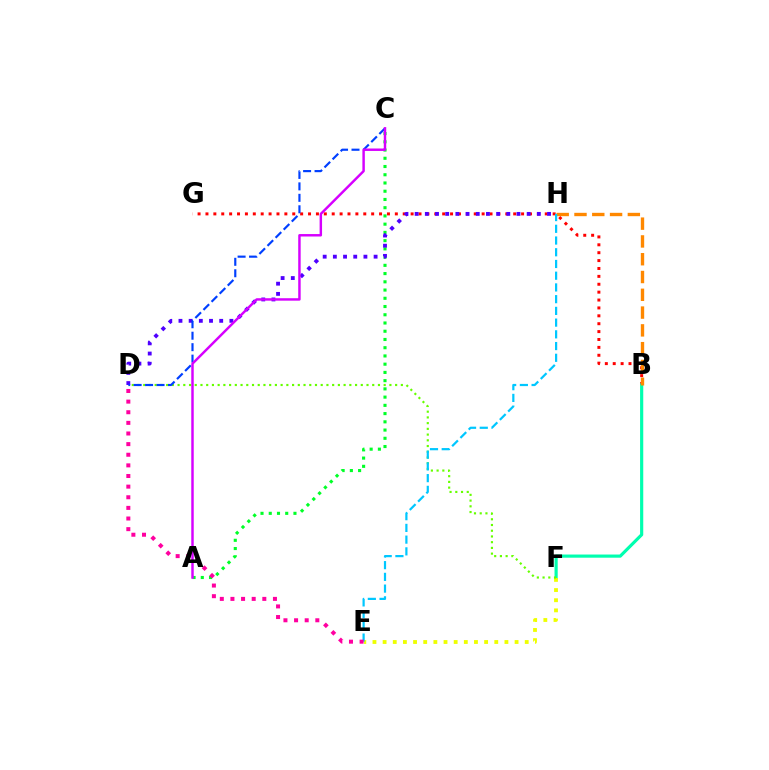{('B', 'G'): [{'color': '#ff0000', 'line_style': 'dotted', 'thickness': 2.14}], ('B', 'F'): [{'color': '#00ffaf', 'line_style': 'solid', 'thickness': 2.28}], ('E', 'F'): [{'color': '#eeff00', 'line_style': 'dotted', 'thickness': 2.76}], ('D', 'F'): [{'color': '#66ff00', 'line_style': 'dotted', 'thickness': 1.56}], ('A', 'C'): [{'color': '#00ff27', 'line_style': 'dotted', 'thickness': 2.24}, {'color': '#d600ff', 'line_style': 'solid', 'thickness': 1.77}], ('B', 'H'): [{'color': '#ff8800', 'line_style': 'dashed', 'thickness': 2.42}], ('E', 'H'): [{'color': '#00c7ff', 'line_style': 'dashed', 'thickness': 1.59}], ('D', 'H'): [{'color': '#4f00ff', 'line_style': 'dotted', 'thickness': 2.77}], ('C', 'D'): [{'color': '#003fff', 'line_style': 'dashed', 'thickness': 1.56}], ('D', 'E'): [{'color': '#ff00a0', 'line_style': 'dotted', 'thickness': 2.89}]}